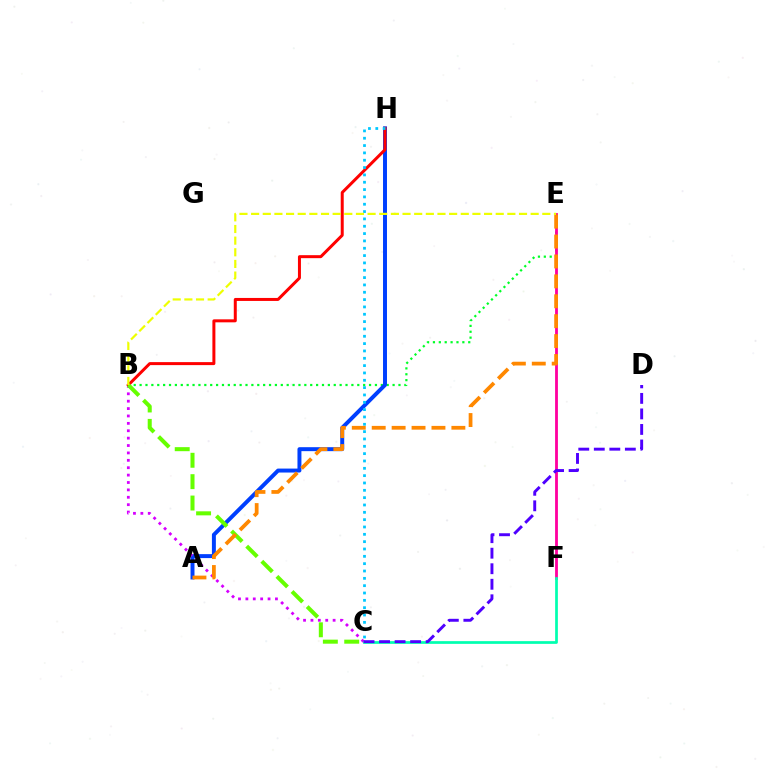{('B', 'E'): [{'color': '#00ff27', 'line_style': 'dotted', 'thickness': 1.6}, {'color': '#eeff00', 'line_style': 'dashed', 'thickness': 1.58}], ('A', 'H'): [{'color': '#003fff', 'line_style': 'solid', 'thickness': 2.85}], ('B', 'C'): [{'color': '#d600ff', 'line_style': 'dotted', 'thickness': 2.01}, {'color': '#66ff00', 'line_style': 'dashed', 'thickness': 2.9}], ('E', 'F'): [{'color': '#ff00a0', 'line_style': 'solid', 'thickness': 2.03}], ('C', 'F'): [{'color': '#00ffaf', 'line_style': 'solid', 'thickness': 1.96}], ('B', 'H'): [{'color': '#ff0000', 'line_style': 'solid', 'thickness': 2.16}], ('C', 'H'): [{'color': '#00c7ff', 'line_style': 'dotted', 'thickness': 1.99}], ('C', 'D'): [{'color': '#4f00ff', 'line_style': 'dashed', 'thickness': 2.11}], ('A', 'E'): [{'color': '#ff8800', 'line_style': 'dashed', 'thickness': 2.71}]}